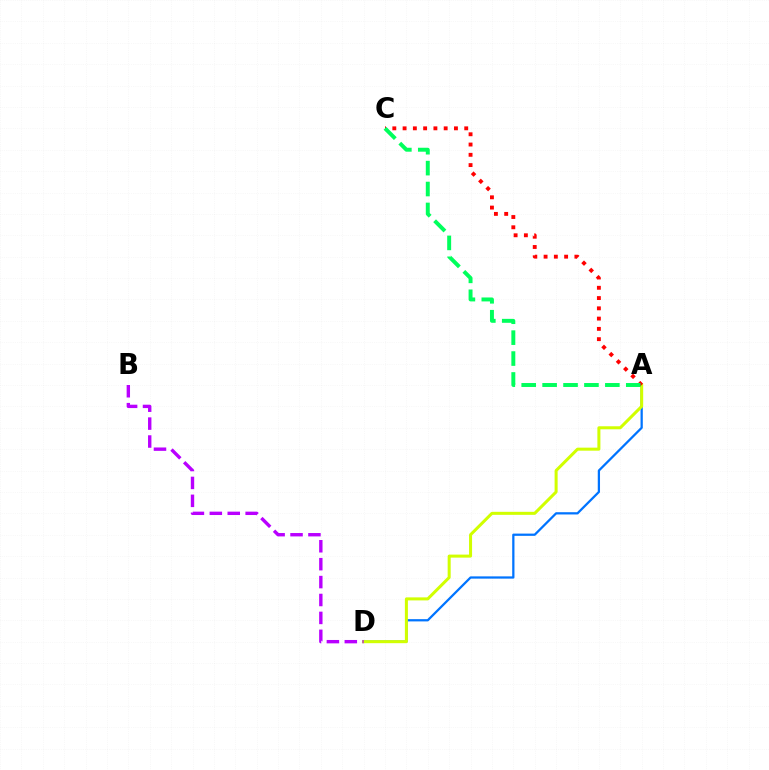{('A', 'D'): [{'color': '#0074ff', 'line_style': 'solid', 'thickness': 1.62}, {'color': '#d1ff00', 'line_style': 'solid', 'thickness': 2.18}], ('A', 'C'): [{'color': '#ff0000', 'line_style': 'dotted', 'thickness': 2.79}, {'color': '#00ff5c', 'line_style': 'dashed', 'thickness': 2.84}], ('B', 'D'): [{'color': '#b900ff', 'line_style': 'dashed', 'thickness': 2.43}]}